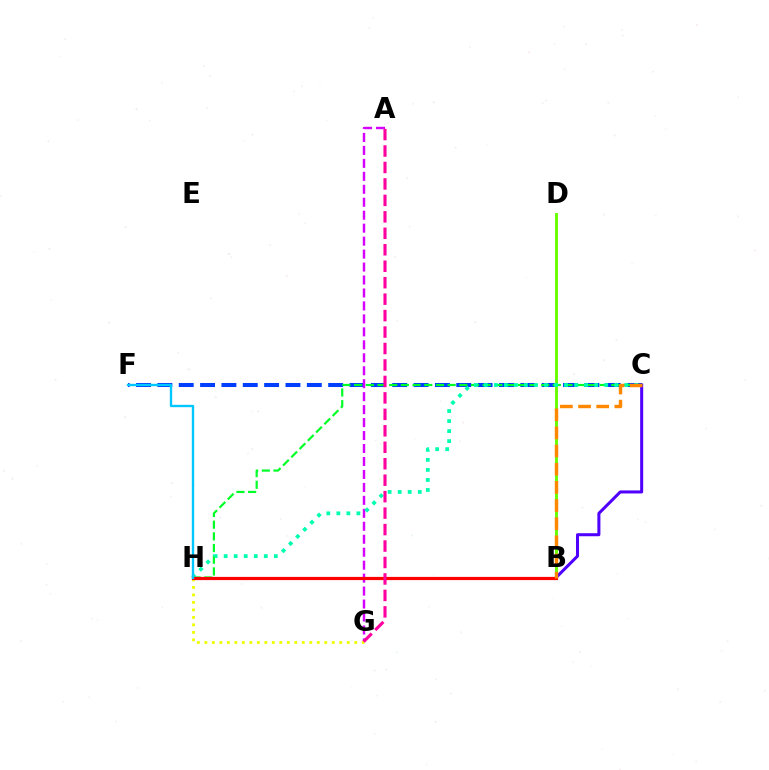{('C', 'F'): [{'color': '#003fff', 'line_style': 'dashed', 'thickness': 2.9}], ('C', 'H'): [{'color': '#00ff27', 'line_style': 'dashed', 'thickness': 1.59}, {'color': '#00ffaf', 'line_style': 'dotted', 'thickness': 2.73}], ('B', 'C'): [{'color': '#4f00ff', 'line_style': 'solid', 'thickness': 2.18}, {'color': '#ff8800', 'line_style': 'dashed', 'thickness': 2.47}], ('A', 'G'): [{'color': '#d600ff', 'line_style': 'dashed', 'thickness': 1.76}, {'color': '#ff00a0', 'line_style': 'dashed', 'thickness': 2.24}], ('B', 'D'): [{'color': '#66ff00', 'line_style': 'solid', 'thickness': 2.09}], ('G', 'H'): [{'color': '#eeff00', 'line_style': 'dotted', 'thickness': 2.04}], ('B', 'H'): [{'color': '#ff0000', 'line_style': 'solid', 'thickness': 2.31}], ('F', 'H'): [{'color': '#00c7ff', 'line_style': 'solid', 'thickness': 1.7}]}